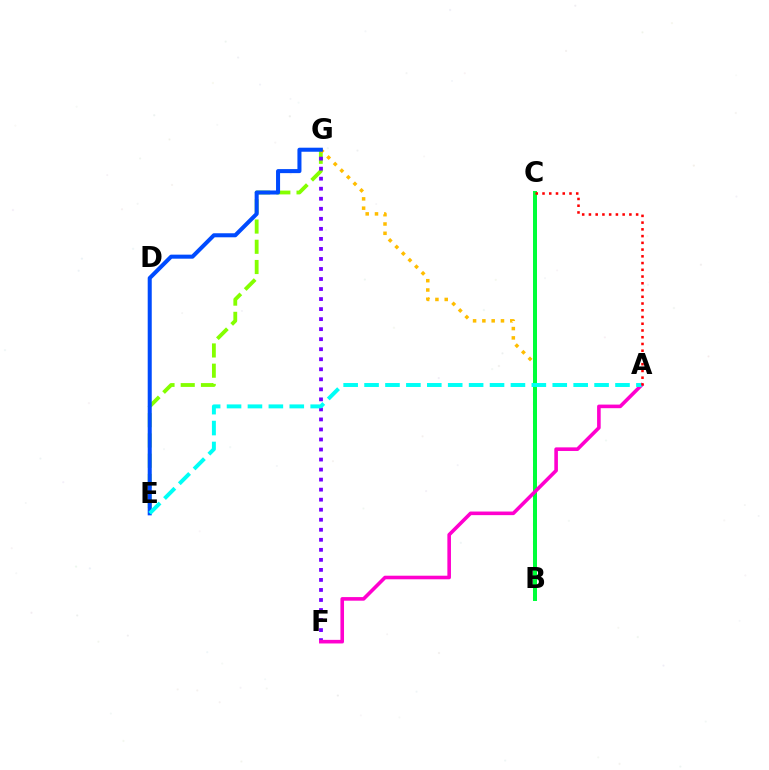{('E', 'G'): [{'color': '#84ff00', 'line_style': 'dashed', 'thickness': 2.75}, {'color': '#004bff', 'line_style': 'solid', 'thickness': 2.91}], ('B', 'G'): [{'color': '#ffbd00', 'line_style': 'dotted', 'thickness': 2.53}], ('F', 'G'): [{'color': '#7200ff', 'line_style': 'dotted', 'thickness': 2.73}], ('B', 'C'): [{'color': '#00ff39', 'line_style': 'solid', 'thickness': 2.88}], ('A', 'F'): [{'color': '#ff00cf', 'line_style': 'solid', 'thickness': 2.59}], ('A', 'E'): [{'color': '#00fff6', 'line_style': 'dashed', 'thickness': 2.84}], ('A', 'C'): [{'color': '#ff0000', 'line_style': 'dotted', 'thickness': 1.83}]}